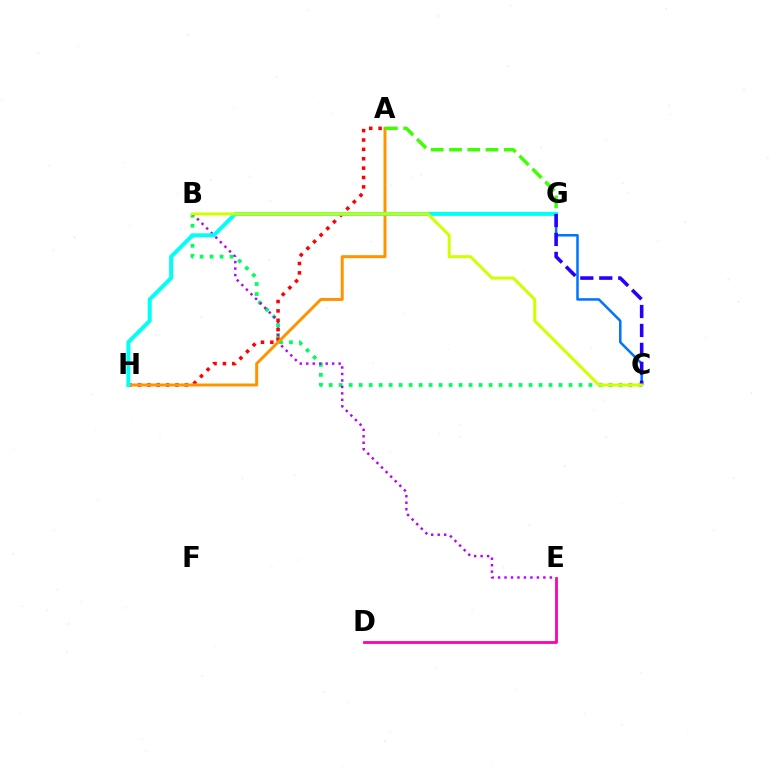{('B', 'C'): [{'color': '#00ff5c', 'line_style': 'dotted', 'thickness': 2.71}, {'color': '#d1ff00', 'line_style': 'solid', 'thickness': 2.16}], ('C', 'G'): [{'color': '#0074ff', 'line_style': 'solid', 'thickness': 1.81}, {'color': '#2500ff', 'line_style': 'dashed', 'thickness': 2.57}], ('B', 'E'): [{'color': '#b900ff', 'line_style': 'dotted', 'thickness': 1.76}], ('A', 'H'): [{'color': '#ff0000', 'line_style': 'dotted', 'thickness': 2.55}, {'color': '#ff9400', 'line_style': 'solid', 'thickness': 2.15}], ('A', 'G'): [{'color': '#3dff00', 'line_style': 'dashed', 'thickness': 2.48}], ('G', 'H'): [{'color': '#00fff6', 'line_style': 'solid', 'thickness': 2.85}], ('D', 'E'): [{'color': '#ff00ac', 'line_style': 'solid', 'thickness': 2.0}]}